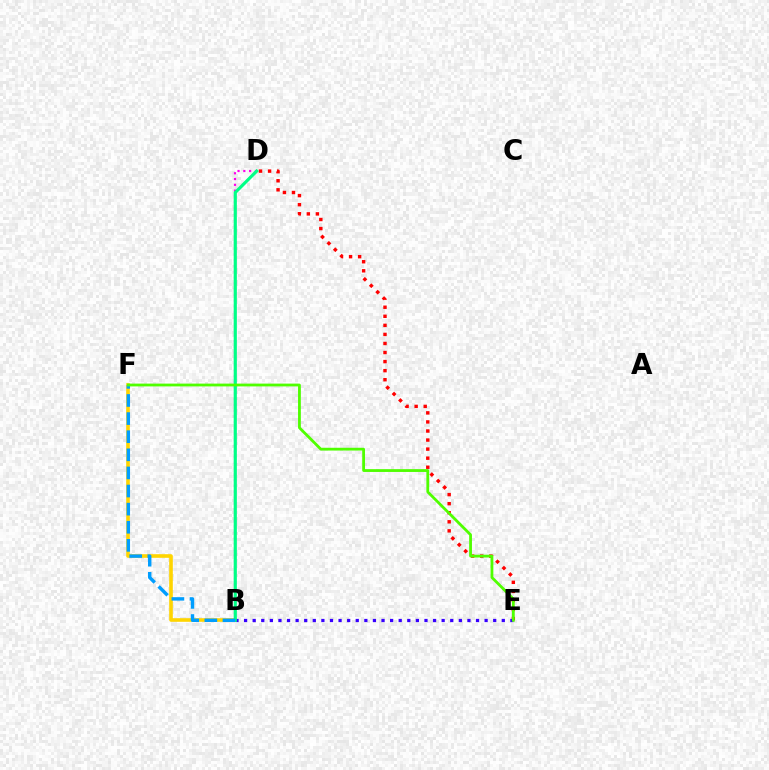{('B', 'F'): [{'color': '#ffd500', 'line_style': 'solid', 'thickness': 2.6}, {'color': '#009eff', 'line_style': 'dashed', 'thickness': 2.46}], ('B', 'D'): [{'color': '#ff00ed', 'line_style': 'dotted', 'thickness': 1.57}, {'color': '#00ff86', 'line_style': 'solid', 'thickness': 2.27}], ('D', 'E'): [{'color': '#ff0000', 'line_style': 'dotted', 'thickness': 2.46}], ('B', 'E'): [{'color': '#3700ff', 'line_style': 'dotted', 'thickness': 2.33}], ('E', 'F'): [{'color': '#4fff00', 'line_style': 'solid', 'thickness': 2.01}]}